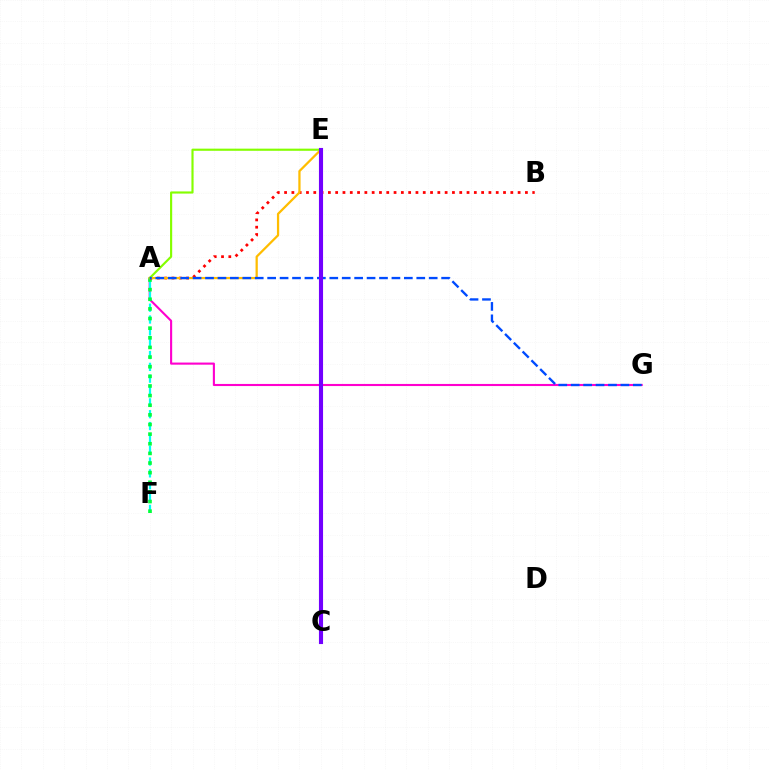{('A', 'G'): [{'color': '#ff00cf', 'line_style': 'solid', 'thickness': 1.52}, {'color': '#004bff', 'line_style': 'dashed', 'thickness': 1.69}], ('A', 'F'): [{'color': '#00fff6', 'line_style': 'dashed', 'thickness': 1.61}, {'color': '#00ff39', 'line_style': 'dotted', 'thickness': 2.62}], ('A', 'B'): [{'color': '#ff0000', 'line_style': 'dotted', 'thickness': 1.98}], ('A', 'E'): [{'color': '#ffbd00', 'line_style': 'solid', 'thickness': 1.62}, {'color': '#84ff00', 'line_style': 'solid', 'thickness': 1.55}], ('C', 'E'): [{'color': '#7200ff', 'line_style': 'solid', 'thickness': 2.96}]}